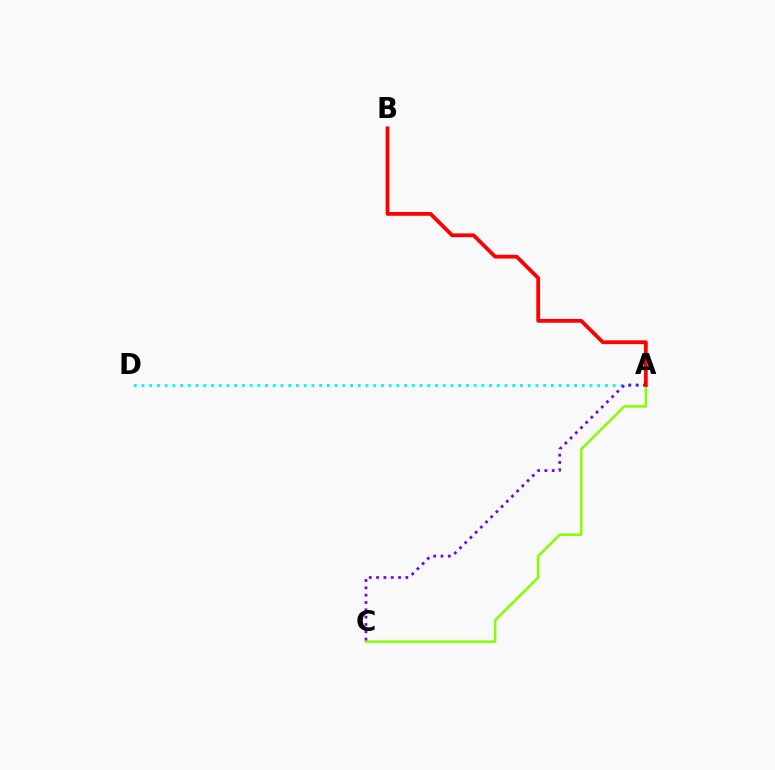{('A', 'D'): [{'color': '#00fff6', 'line_style': 'dotted', 'thickness': 2.1}], ('A', 'C'): [{'color': '#84ff00', 'line_style': 'solid', 'thickness': 1.79}, {'color': '#7200ff', 'line_style': 'dotted', 'thickness': 1.99}], ('A', 'B'): [{'color': '#ff0000', 'line_style': 'solid', 'thickness': 2.73}]}